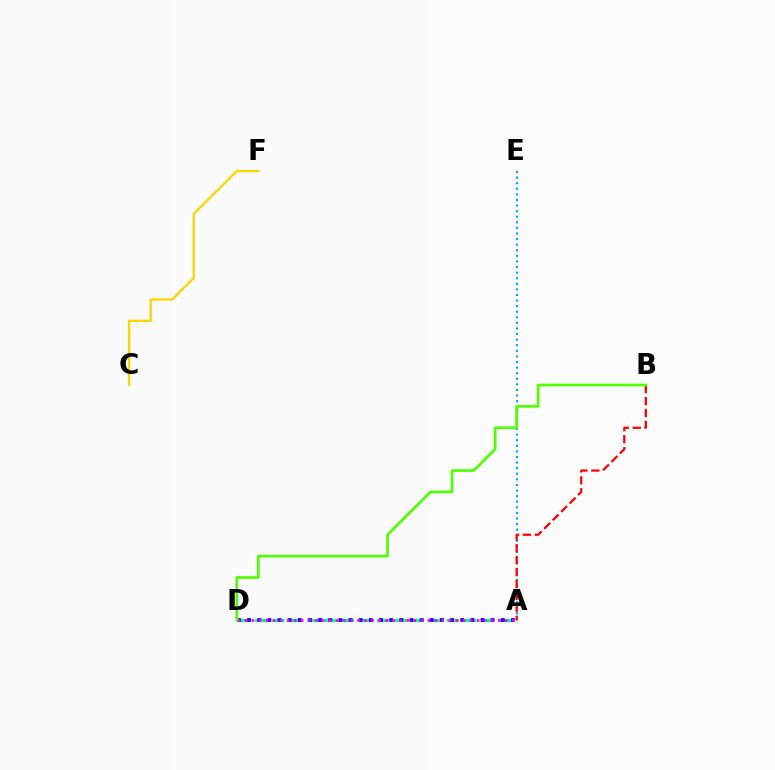{('A', 'D'): [{'color': '#00ff86', 'line_style': 'dashed', 'thickness': 2.37}, {'color': '#3700ff', 'line_style': 'dotted', 'thickness': 2.76}, {'color': '#ff00ed', 'line_style': 'dotted', 'thickness': 1.91}], ('C', 'F'): [{'color': '#ffd500', 'line_style': 'solid', 'thickness': 1.65}], ('A', 'E'): [{'color': '#009eff', 'line_style': 'dotted', 'thickness': 1.52}], ('A', 'B'): [{'color': '#ff0000', 'line_style': 'dashed', 'thickness': 1.62}], ('B', 'D'): [{'color': '#4fff00', 'line_style': 'solid', 'thickness': 1.93}]}